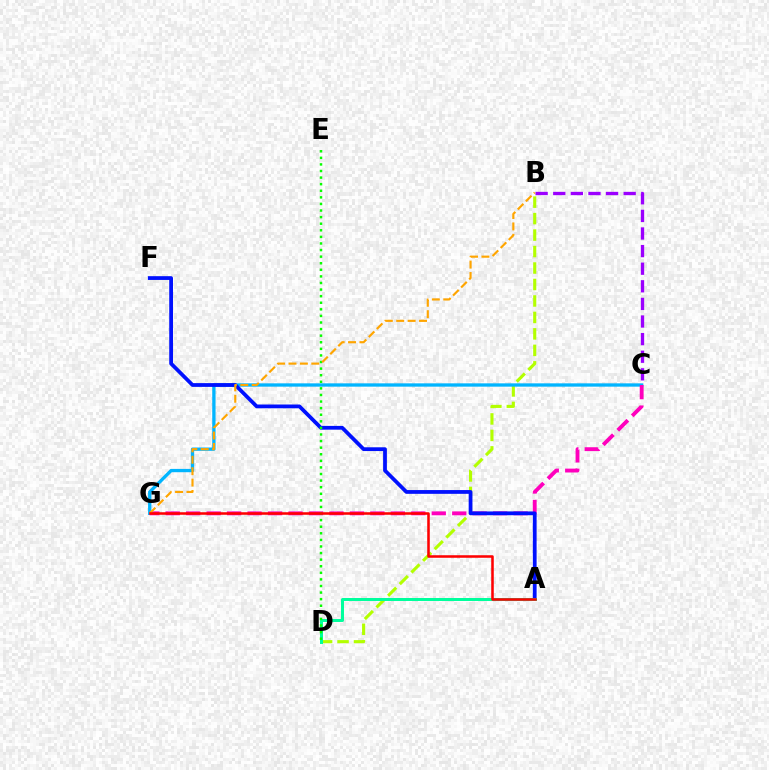{('B', 'D'): [{'color': '#b3ff00', 'line_style': 'dashed', 'thickness': 2.24}], ('B', 'C'): [{'color': '#9b00ff', 'line_style': 'dashed', 'thickness': 2.39}], ('C', 'G'): [{'color': '#00b5ff', 'line_style': 'solid', 'thickness': 2.38}, {'color': '#ff00bd', 'line_style': 'dashed', 'thickness': 2.78}], ('A', 'F'): [{'color': '#0010ff', 'line_style': 'solid', 'thickness': 2.71}], ('A', 'D'): [{'color': '#00ff9d', 'line_style': 'solid', 'thickness': 2.16}], ('D', 'E'): [{'color': '#08ff00', 'line_style': 'dotted', 'thickness': 1.79}], ('B', 'G'): [{'color': '#ffa500', 'line_style': 'dashed', 'thickness': 1.55}], ('A', 'G'): [{'color': '#ff0000', 'line_style': 'solid', 'thickness': 1.83}]}